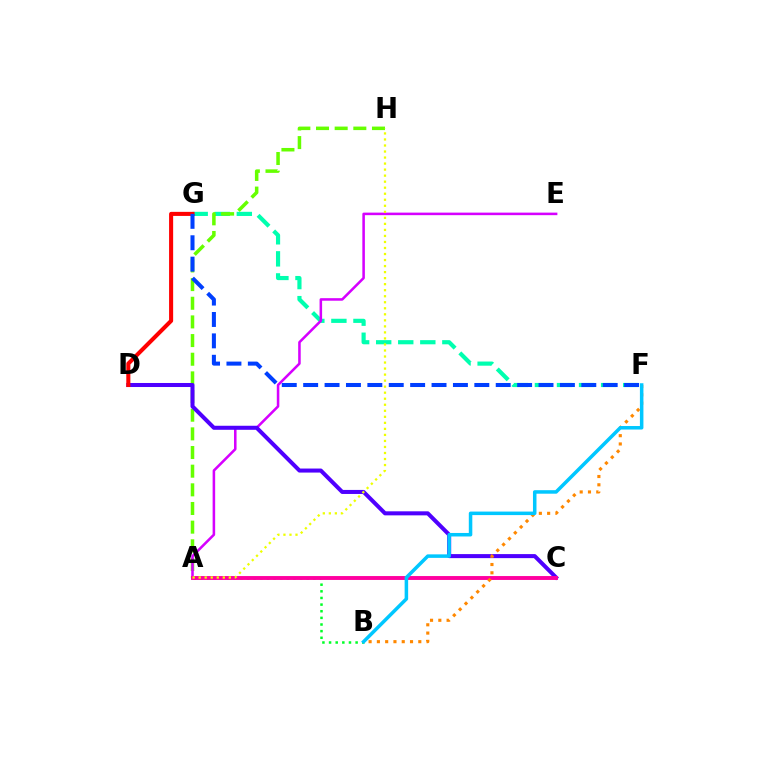{('F', 'G'): [{'color': '#00ffaf', 'line_style': 'dashed', 'thickness': 3.0}, {'color': '#003fff', 'line_style': 'dashed', 'thickness': 2.91}], ('A', 'B'): [{'color': '#00ff27', 'line_style': 'dotted', 'thickness': 1.8}], ('A', 'H'): [{'color': '#66ff00', 'line_style': 'dashed', 'thickness': 2.53}, {'color': '#eeff00', 'line_style': 'dotted', 'thickness': 1.64}], ('A', 'E'): [{'color': '#d600ff', 'line_style': 'solid', 'thickness': 1.83}], ('C', 'D'): [{'color': '#4f00ff', 'line_style': 'solid', 'thickness': 2.9}], ('A', 'C'): [{'color': '#ff00a0', 'line_style': 'solid', 'thickness': 2.81}], ('D', 'G'): [{'color': '#ff0000', 'line_style': 'solid', 'thickness': 2.93}], ('B', 'F'): [{'color': '#ff8800', 'line_style': 'dotted', 'thickness': 2.25}, {'color': '#00c7ff', 'line_style': 'solid', 'thickness': 2.53}]}